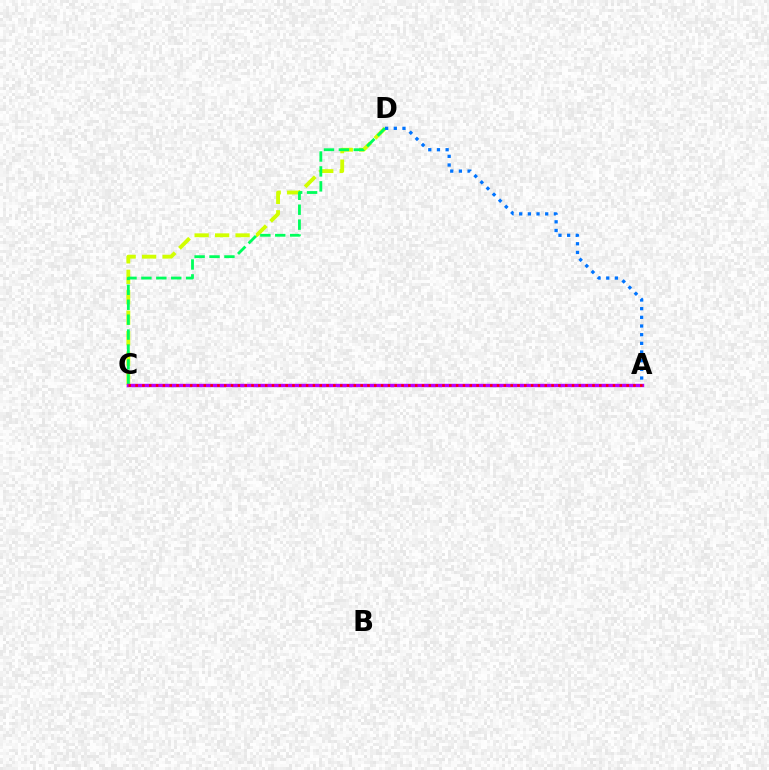{('C', 'D'): [{'color': '#d1ff00', 'line_style': 'dashed', 'thickness': 2.78}, {'color': '#00ff5c', 'line_style': 'dashed', 'thickness': 2.03}], ('A', 'C'): [{'color': '#b900ff', 'line_style': 'solid', 'thickness': 2.45}, {'color': '#ff0000', 'line_style': 'dotted', 'thickness': 1.85}], ('A', 'D'): [{'color': '#0074ff', 'line_style': 'dotted', 'thickness': 2.36}]}